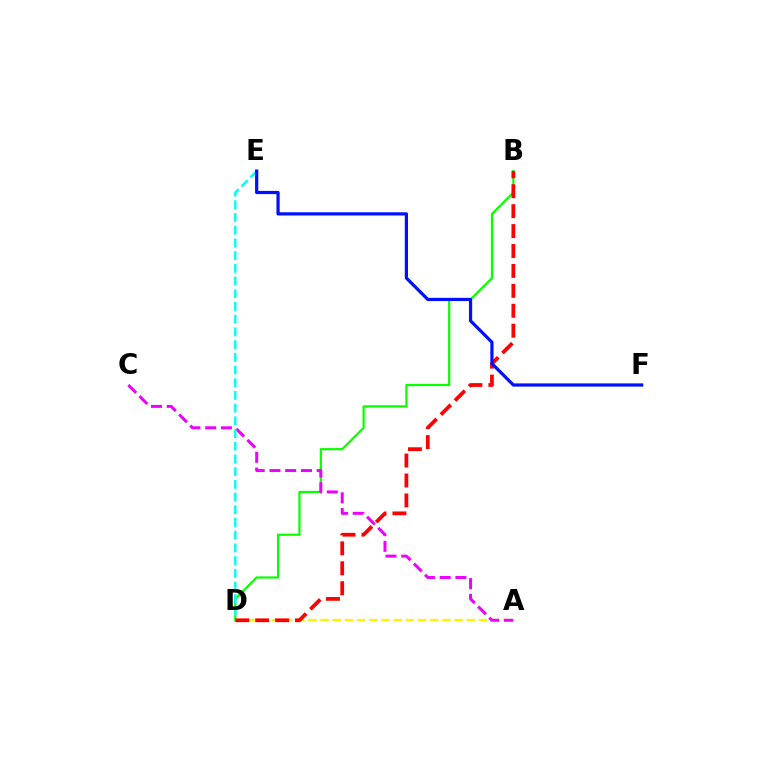{('B', 'D'): [{'color': '#08ff00', 'line_style': 'solid', 'thickness': 1.58}, {'color': '#ff0000', 'line_style': 'dashed', 'thickness': 2.71}], ('A', 'D'): [{'color': '#fcf500', 'line_style': 'dashed', 'thickness': 1.66}], ('A', 'C'): [{'color': '#ee00ff', 'line_style': 'dashed', 'thickness': 2.14}], ('D', 'E'): [{'color': '#00fff6', 'line_style': 'dashed', 'thickness': 1.73}], ('E', 'F'): [{'color': '#0010ff', 'line_style': 'solid', 'thickness': 2.31}]}